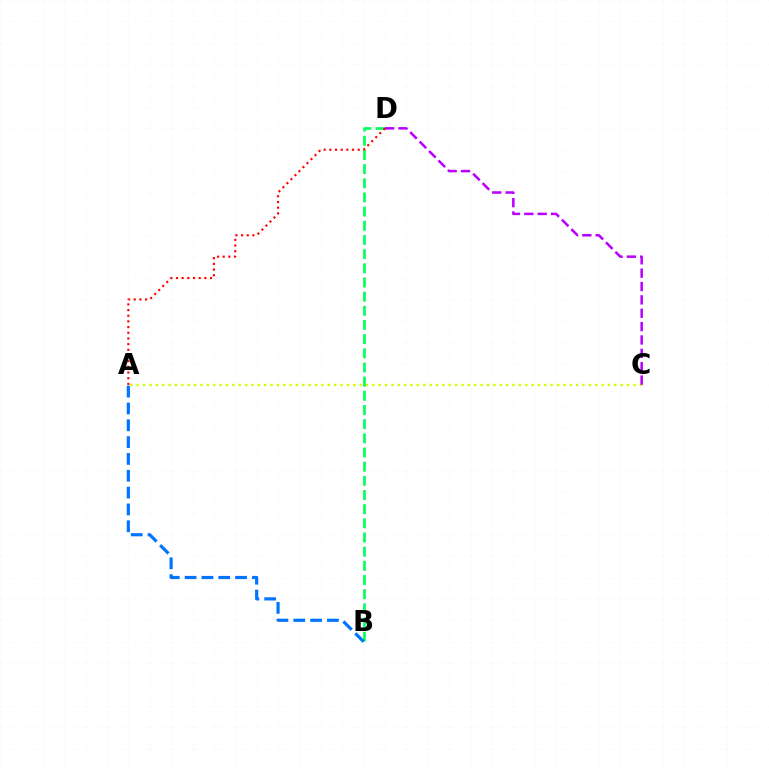{('B', 'D'): [{'color': '#00ff5c', 'line_style': 'dashed', 'thickness': 1.92}], ('A', 'C'): [{'color': '#d1ff00', 'line_style': 'dotted', 'thickness': 1.73}], ('C', 'D'): [{'color': '#b900ff', 'line_style': 'dashed', 'thickness': 1.82}], ('A', 'B'): [{'color': '#0074ff', 'line_style': 'dashed', 'thickness': 2.29}], ('A', 'D'): [{'color': '#ff0000', 'line_style': 'dotted', 'thickness': 1.54}]}